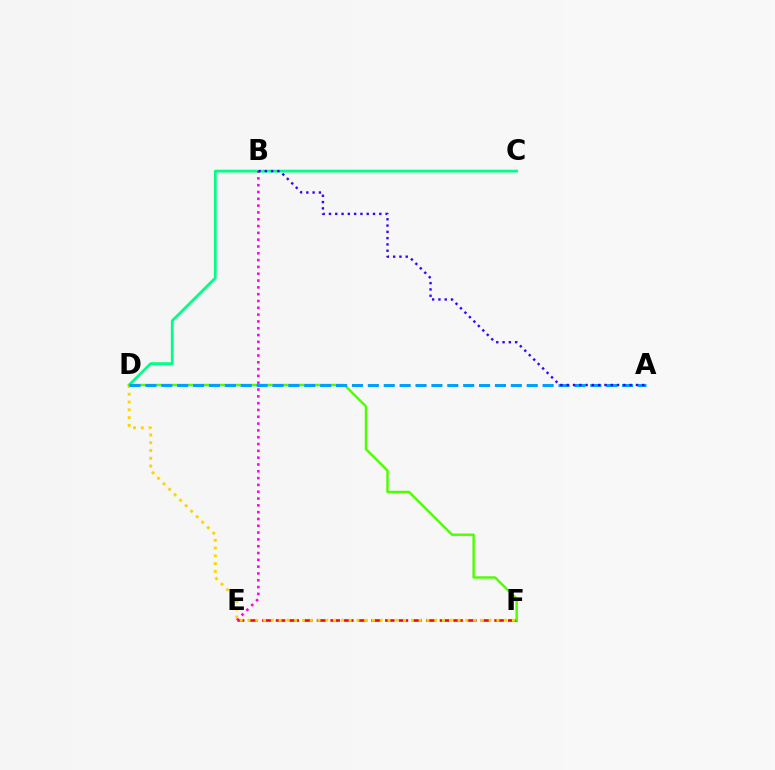{('C', 'D'): [{'color': '#00ff86', 'line_style': 'solid', 'thickness': 2.01}], ('E', 'F'): [{'color': '#ff0000', 'line_style': 'dashed', 'thickness': 1.86}], ('B', 'E'): [{'color': '#ff00ed', 'line_style': 'dotted', 'thickness': 1.85}], ('D', 'F'): [{'color': '#ffd500', 'line_style': 'dotted', 'thickness': 2.11}, {'color': '#4fff00', 'line_style': 'solid', 'thickness': 1.74}], ('A', 'D'): [{'color': '#009eff', 'line_style': 'dashed', 'thickness': 2.16}], ('A', 'B'): [{'color': '#3700ff', 'line_style': 'dotted', 'thickness': 1.71}]}